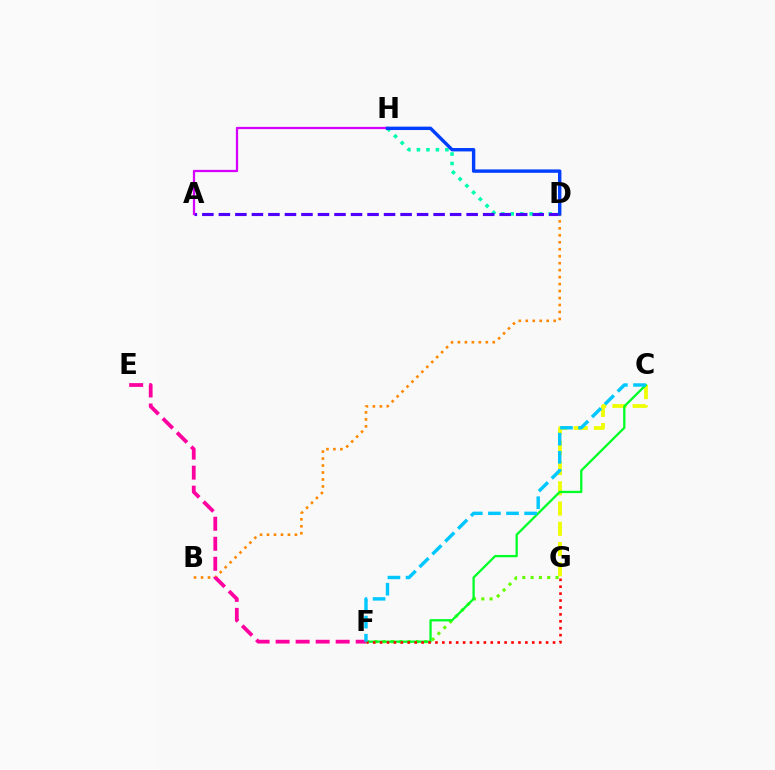{('D', 'H'): [{'color': '#00ffaf', 'line_style': 'dotted', 'thickness': 2.58}, {'color': '#003fff', 'line_style': 'solid', 'thickness': 2.45}], ('C', 'G'): [{'color': '#eeff00', 'line_style': 'dashed', 'thickness': 2.75}], ('A', 'D'): [{'color': '#4f00ff', 'line_style': 'dashed', 'thickness': 2.24}], ('F', 'G'): [{'color': '#66ff00', 'line_style': 'dotted', 'thickness': 2.26}, {'color': '#ff0000', 'line_style': 'dotted', 'thickness': 1.88}], ('B', 'D'): [{'color': '#ff8800', 'line_style': 'dotted', 'thickness': 1.89}], ('A', 'H'): [{'color': '#d600ff', 'line_style': 'solid', 'thickness': 1.63}], ('C', 'F'): [{'color': '#00ff27', 'line_style': 'solid', 'thickness': 1.65}, {'color': '#00c7ff', 'line_style': 'dashed', 'thickness': 2.46}], ('E', 'F'): [{'color': '#ff00a0', 'line_style': 'dashed', 'thickness': 2.72}]}